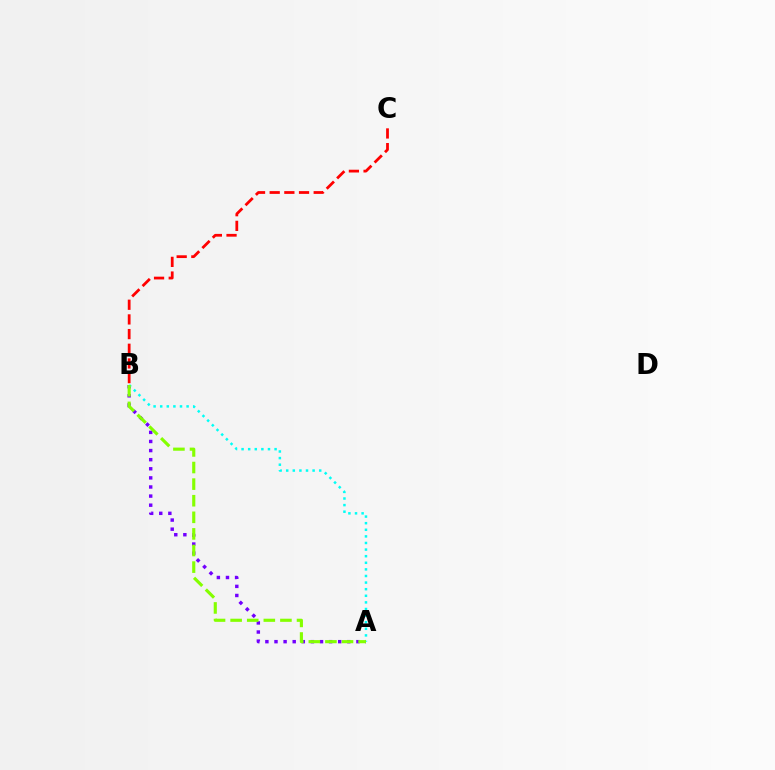{('A', 'B'): [{'color': '#7200ff', 'line_style': 'dotted', 'thickness': 2.47}, {'color': '#00fff6', 'line_style': 'dotted', 'thickness': 1.79}, {'color': '#84ff00', 'line_style': 'dashed', 'thickness': 2.25}], ('B', 'C'): [{'color': '#ff0000', 'line_style': 'dashed', 'thickness': 1.99}]}